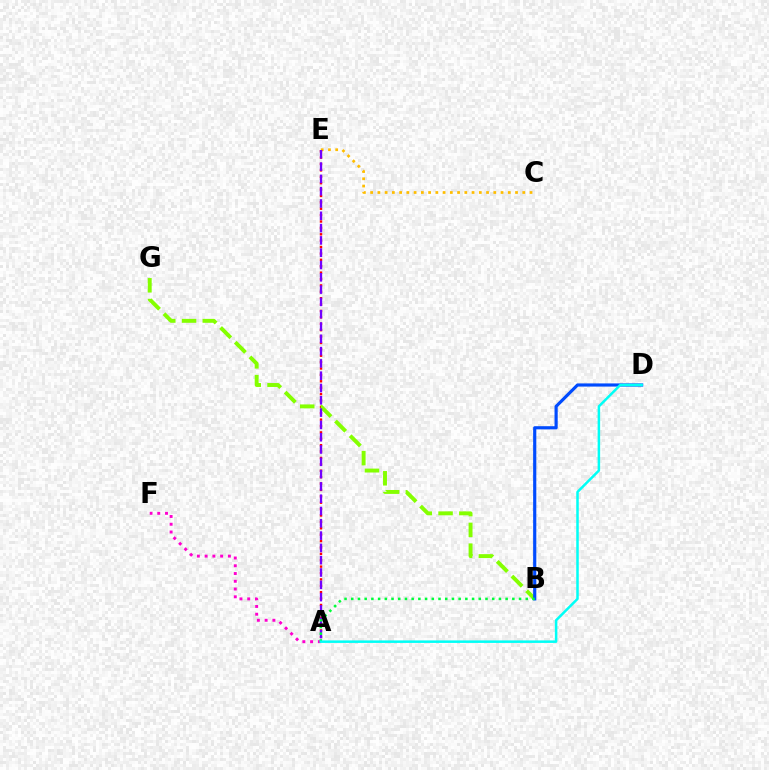{('C', 'E'): [{'color': '#ffbd00', 'line_style': 'dotted', 'thickness': 1.97}], ('A', 'F'): [{'color': '#ff00cf', 'line_style': 'dotted', 'thickness': 2.11}], ('A', 'E'): [{'color': '#ff0000', 'line_style': 'dotted', 'thickness': 1.74}, {'color': '#7200ff', 'line_style': 'dashed', 'thickness': 1.67}], ('B', 'G'): [{'color': '#84ff00', 'line_style': 'dashed', 'thickness': 2.82}], ('B', 'D'): [{'color': '#004bff', 'line_style': 'solid', 'thickness': 2.28}], ('A', 'B'): [{'color': '#00ff39', 'line_style': 'dotted', 'thickness': 1.82}], ('A', 'D'): [{'color': '#00fff6', 'line_style': 'solid', 'thickness': 1.8}]}